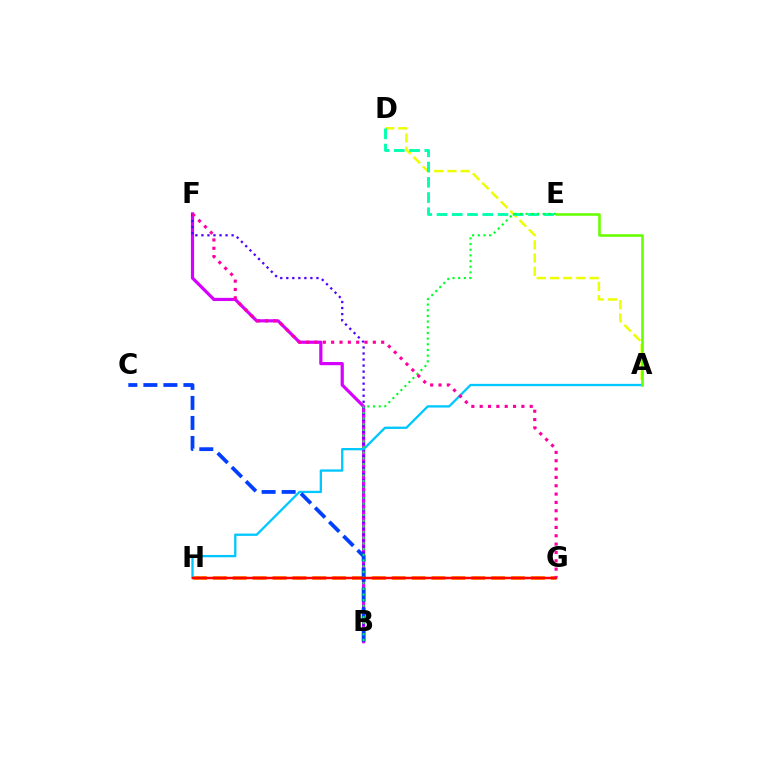{('B', 'F'): [{'color': '#d600ff', 'line_style': 'solid', 'thickness': 2.3}, {'color': '#4f00ff', 'line_style': 'dotted', 'thickness': 1.64}], ('G', 'H'): [{'color': '#ff8800', 'line_style': 'dashed', 'thickness': 2.7}, {'color': '#ff0000', 'line_style': 'solid', 'thickness': 1.78}], ('A', 'D'): [{'color': '#eeff00', 'line_style': 'dashed', 'thickness': 1.8}], ('D', 'E'): [{'color': '#00ffaf', 'line_style': 'dashed', 'thickness': 2.07}], ('A', 'H'): [{'color': '#00c7ff', 'line_style': 'solid', 'thickness': 1.66}], ('B', 'C'): [{'color': '#003fff', 'line_style': 'dashed', 'thickness': 2.72}], ('B', 'E'): [{'color': '#00ff27', 'line_style': 'dotted', 'thickness': 1.54}], ('A', 'E'): [{'color': '#66ff00', 'line_style': 'solid', 'thickness': 1.86}], ('F', 'G'): [{'color': '#ff00a0', 'line_style': 'dotted', 'thickness': 2.27}]}